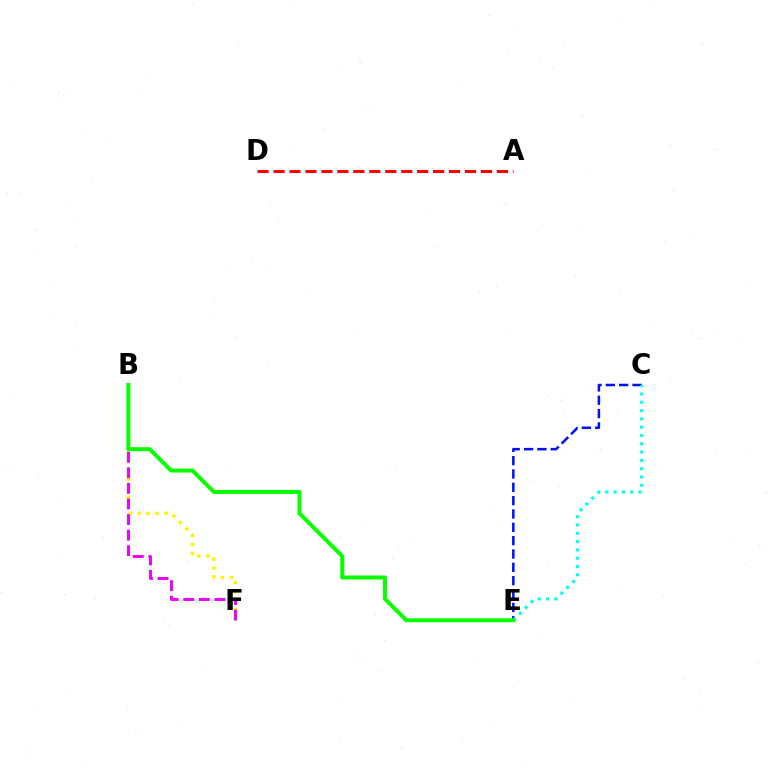{('B', 'F'): [{'color': '#fcf500', 'line_style': 'dotted', 'thickness': 2.44}, {'color': '#ee00ff', 'line_style': 'dashed', 'thickness': 2.12}], ('C', 'E'): [{'color': '#0010ff', 'line_style': 'dashed', 'thickness': 1.81}, {'color': '#00fff6', 'line_style': 'dotted', 'thickness': 2.26}], ('B', 'E'): [{'color': '#08ff00', 'line_style': 'solid', 'thickness': 2.86}], ('A', 'D'): [{'color': '#ff0000', 'line_style': 'dashed', 'thickness': 2.17}]}